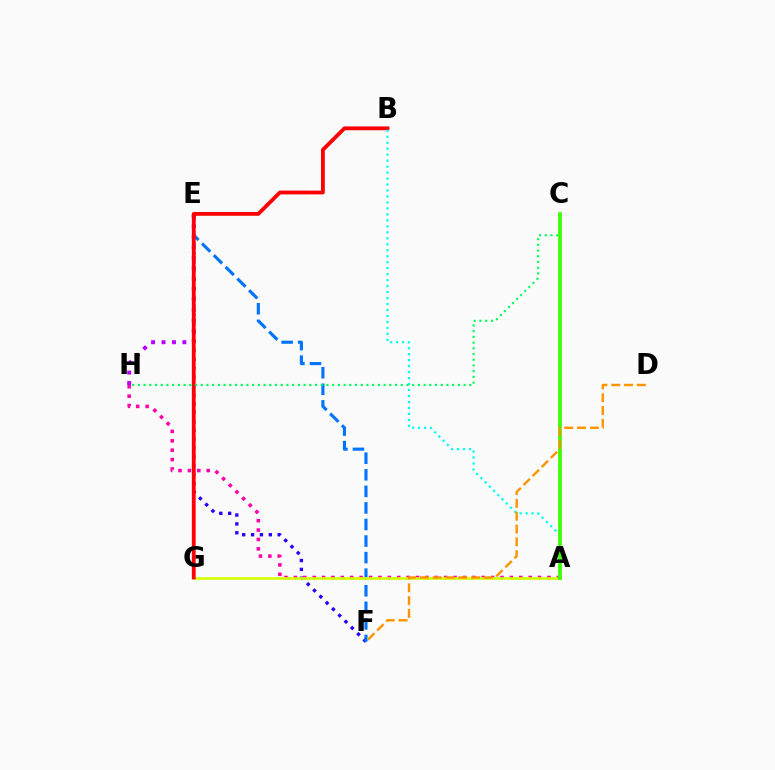{('E', 'F'): [{'color': '#2500ff', 'line_style': 'dotted', 'thickness': 2.41}, {'color': '#0074ff', 'line_style': 'dashed', 'thickness': 2.25}], ('E', 'H'): [{'color': '#b900ff', 'line_style': 'dotted', 'thickness': 2.83}], ('A', 'H'): [{'color': '#ff00ac', 'line_style': 'dotted', 'thickness': 2.55}], ('A', 'G'): [{'color': '#d1ff00', 'line_style': 'solid', 'thickness': 1.88}], ('B', 'G'): [{'color': '#ff0000', 'line_style': 'solid', 'thickness': 2.74}], ('A', 'B'): [{'color': '#00fff6', 'line_style': 'dotted', 'thickness': 1.62}], ('C', 'H'): [{'color': '#00ff5c', 'line_style': 'dotted', 'thickness': 1.55}], ('A', 'C'): [{'color': '#3dff00', 'line_style': 'solid', 'thickness': 2.68}], ('D', 'F'): [{'color': '#ff9400', 'line_style': 'dashed', 'thickness': 1.74}]}